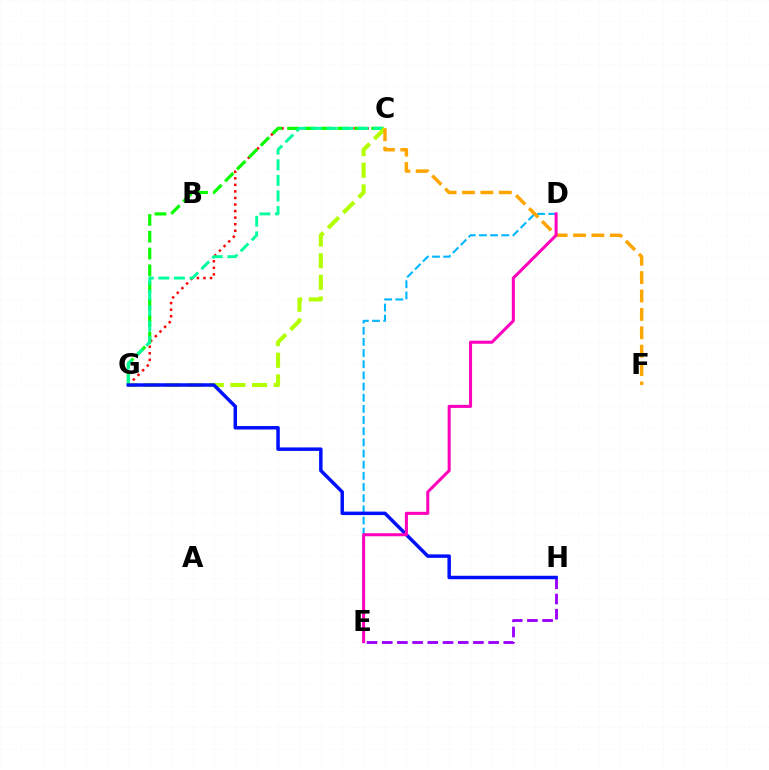{('C', 'G'): [{'color': '#ff0000', 'line_style': 'dotted', 'thickness': 1.78}, {'color': '#08ff00', 'line_style': 'dashed', 'thickness': 2.28}, {'color': '#00ff9d', 'line_style': 'dashed', 'thickness': 2.11}, {'color': '#b3ff00', 'line_style': 'dashed', 'thickness': 2.94}], ('D', 'E'): [{'color': '#00b5ff', 'line_style': 'dashed', 'thickness': 1.52}, {'color': '#ff00bd', 'line_style': 'solid', 'thickness': 2.2}], ('E', 'H'): [{'color': '#9b00ff', 'line_style': 'dashed', 'thickness': 2.06}], ('C', 'F'): [{'color': '#ffa500', 'line_style': 'dashed', 'thickness': 2.5}], ('G', 'H'): [{'color': '#0010ff', 'line_style': 'solid', 'thickness': 2.5}]}